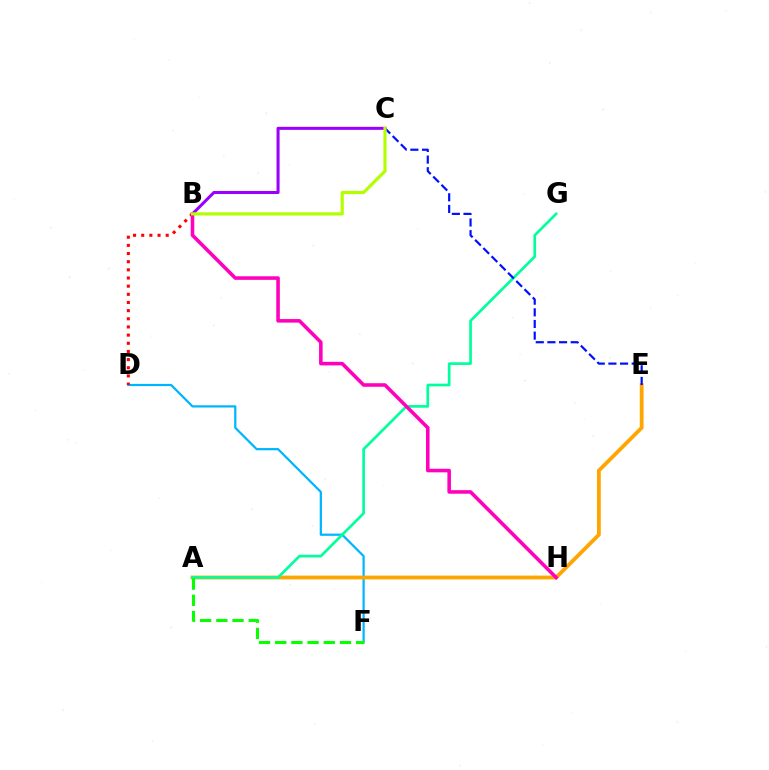{('D', 'F'): [{'color': '#00b5ff', 'line_style': 'solid', 'thickness': 1.61}], ('A', 'E'): [{'color': '#ffa500', 'line_style': 'solid', 'thickness': 2.73}], ('A', 'G'): [{'color': '#00ff9d', 'line_style': 'solid', 'thickness': 1.93}], ('B', 'D'): [{'color': '#ff0000', 'line_style': 'dotted', 'thickness': 2.22}], ('B', 'H'): [{'color': '#ff00bd', 'line_style': 'solid', 'thickness': 2.56}], ('C', 'E'): [{'color': '#0010ff', 'line_style': 'dashed', 'thickness': 1.58}], ('A', 'F'): [{'color': '#08ff00', 'line_style': 'dashed', 'thickness': 2.2}], ('B', 'C'): [{'color': '#9b00ff', 'line_style': 'solid', 'thickness': 2.19}, {'color': '#b3ff00', 'line_style': 'solid', 'thickness': 2.28}]}